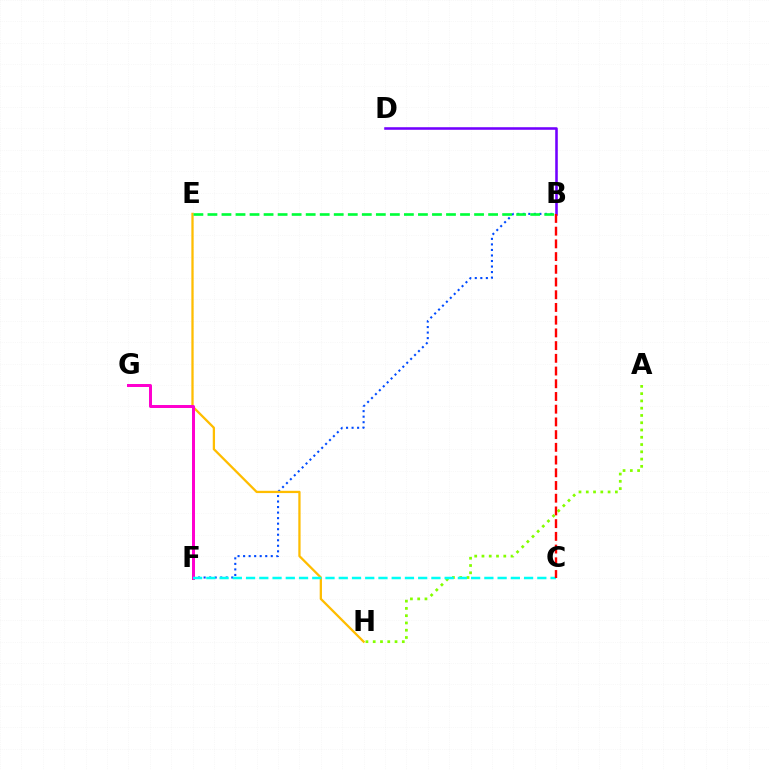{('B', 'F'): [{'color': '#004bff', 'line_style': 'dotted', 'thickness': 1.5}], ('E', 'H'): [{'color': '#ffbd00', 'line_style': 'solid', 'thickness': 1.64}], ('B', 'D'): [{'color': '#7200ff', 'line_style': 'solid', 'thickness': 1.84}], ('A', 'H'): [{'color': '#84ff00', 'line_style': 'dotted', 'thickness': 1.98}], ('B', 'E'): [{'color': '#00ff39', 'line_style': 'dashed', 'thickness': 1.91}], ('F', 'G'): [{'color': '#ff00cf', 'line_style': 'solid', 'thickness': 2.15}], ('C', 'F'): [{'color': '#00fff6', 'line_style': 'dashed', 'thickness': 1.8}], ('B', 'C'): [{'color': '#ff0000', 'line_style': 'dashed', 'thickness': 1.73}]}